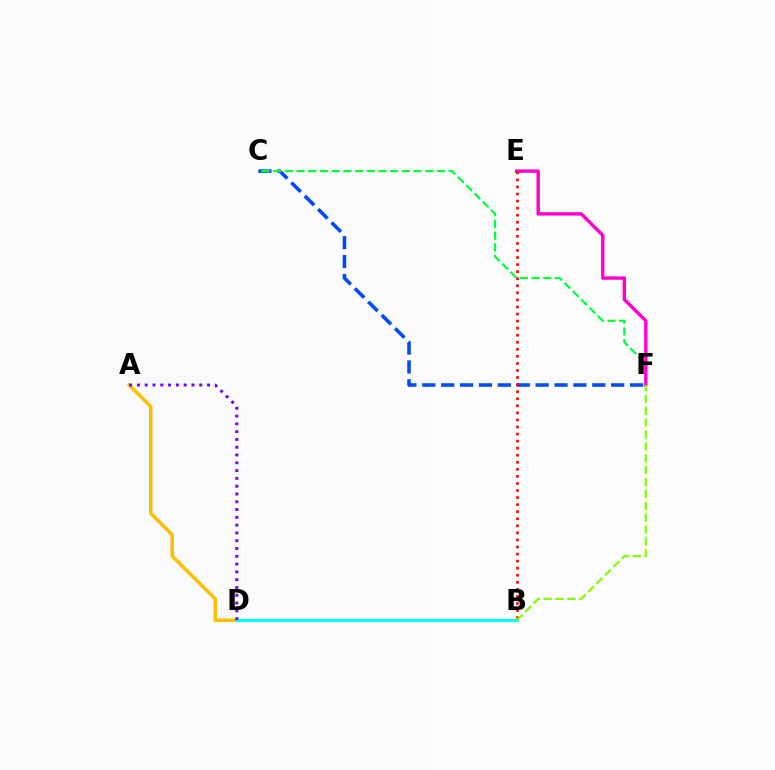{('C', 'F'): [{'color': '#004bff', 'line_style': 'dashed', 'thickness': 2.57}, {'color': '#00ff39', 'line_style': 'dashed', 'thickness': 1.59}], ('A', 'D'): [{'color': '#ffbd00', 'line_style': 'solid', 'thickness': 2.46}, {'color': '#7200ff', 'line_style': 'dotted', 'thickness': 2.12}], ('E', 'F'): [{'color': '#ff00cf', 'line_style': 'solid', 'thickness': 2.44}], ('B', 'D'): [{'color': '#00fff6', 'line_style': 'solid', 'thickness': 2.23}], ('B', 'E'): [{'color': '#ff0000', 'line_style': 'dotted', 'thickness': 1.92}], ('B', 'F'): [{'color': '#84ff00', 'line_style': 'dashed', 'thickness': 1.61}]}